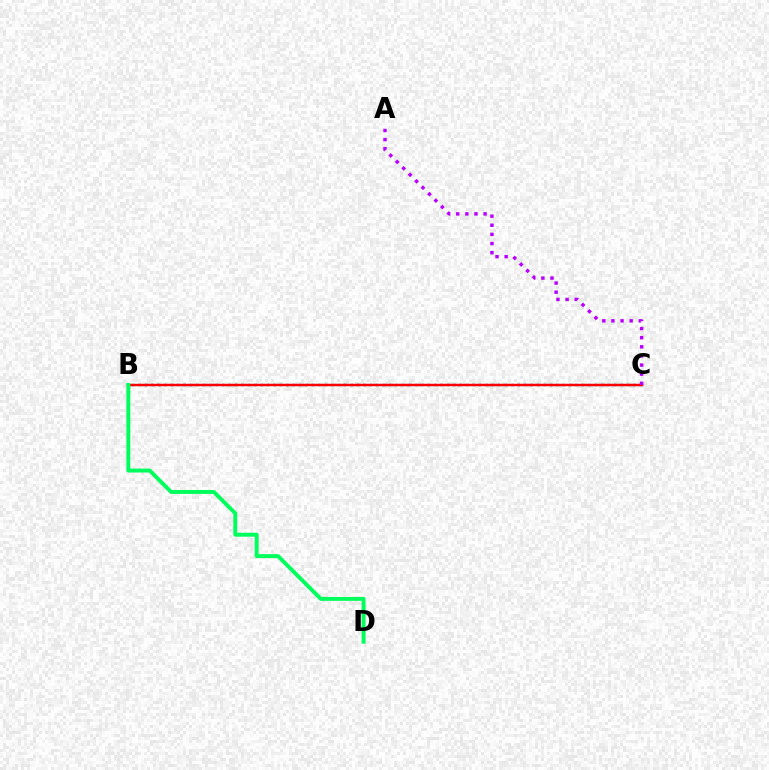{('B', 'C'): [{'color': '#d1ff00', 'line_style': 'dotted', 'thickness': 1.63}, {'color': '#0074ff', 'line_style': 'dotted', 'thickness': 1.75}, {'color': '#ff0000', 'line_style': 'solid', 'thickness': 1.77}], ('A', 'C'): [{'color': '#b900ff', 'line_style': 'dotted', 'thickness': 2.48}], ('B', 'D'): [{'color': '#00ff5c', 'line_style': 'solid', 'thickness': 2.83}]}